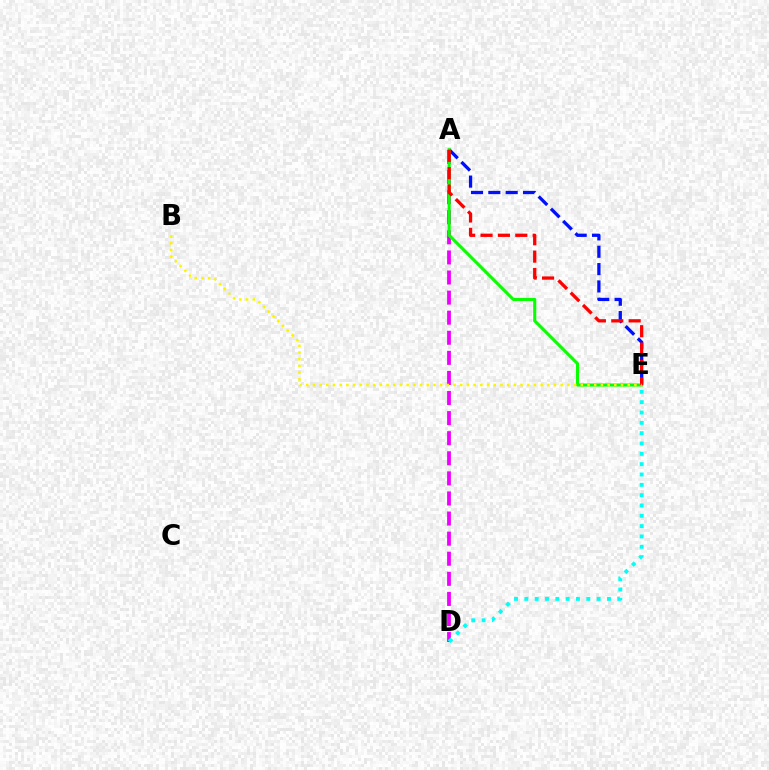{('A', 'D'): [{'color': '#ee00ff', 'line_style': 'dashed', 'thickness': 2.73}], ('A', 'E'): [{'color': '#0010ff', 'line_style': 'dashed', 'thickness': 2.36}, {'color': '#08ff00', 'line_style': 'solid', 'thickness': 2.22}, {'color': '#ff0000', 'line_style': 'dashed', 'thickness': 2.36}], ('B', 'E'): [{'color': '#fcf500', 'line_style': 'dotted', 'thickness': 1.82}], ('D', 'E'): [{'color': '#00fff6', 'line_style': 'dotted', 'thickness': 2.81}]}